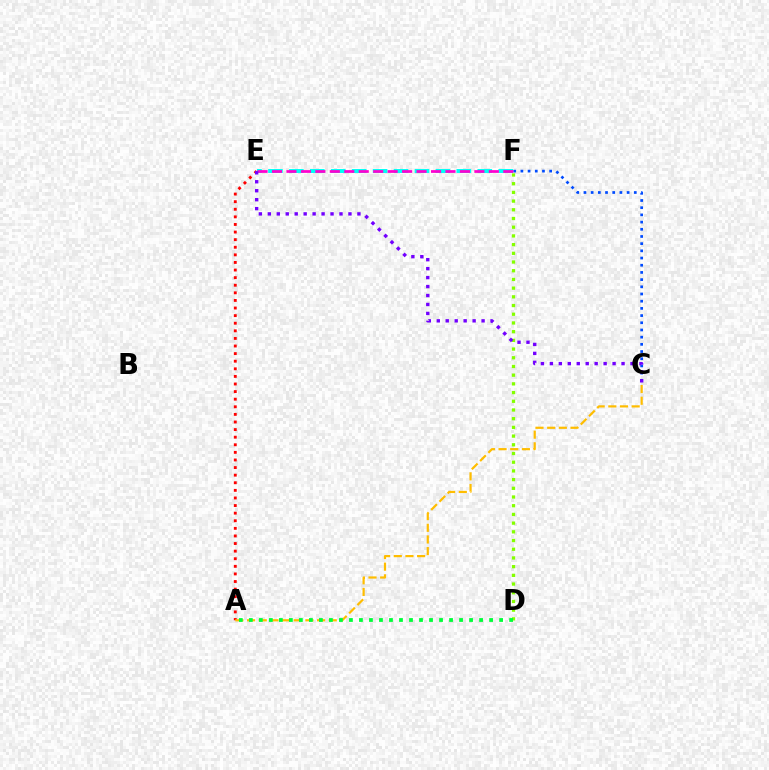{('A', 'E'): [{'color': '#ff0000', 'line_style': 'dotted', 'thickness': 2.06}], ('C', 'F'): [{'color': '#004bff', 'line_style': 'dotted', 'thickness': 1.95}], ('E', 'F'): [{'color': '#00fff6', 'line_style': 'dashed', 'thickness': 2.84}, {'color': '#ff00cf', 'line_style': 'dashed', 'thickness': 1.96}], ('D', 'F'): [{'color': '#84ff00', 'line_style': 'dotted', 'thickness': 2.36}], ('A', 'C'): [{'color': '#ffbd00', 'line_style': 'dashed', 'thickness': 1.58}], ('C', 'E'): [{'color': '#7200ff', 'line_style': 'dotted', 'thickness': 2.43}], ('A', 'D'): [{'color': '#00ff39', 'line_style': 'dotted', 'thickness': 2.72}]}